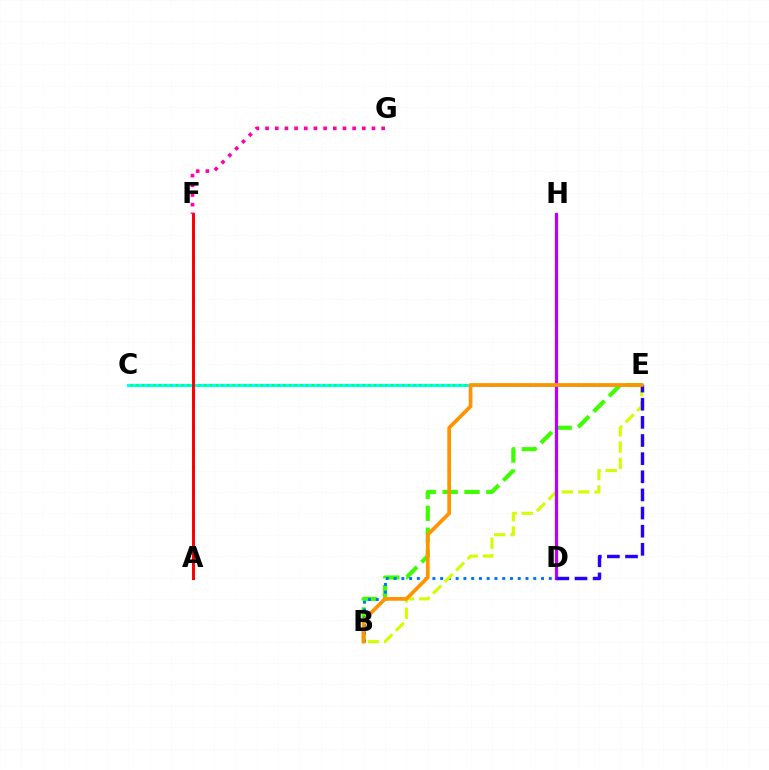{('C', 'E'): [{'color': '#00fff6', 'line_style': 'solid', 'thickness': 2.25}, {'color': '#00ff5c', 'line_style': 'dotted', 'thickness': 1.54}], ('B', 'E'): [{'color': '#3dff00', 'line_style': 'dashed', 'thickness': 2.97}, {'color': '#d1ff00', 'line_style': 'dashed', 'thickness': 2.22}, {'color': '#ff9400', 'line_style': 'solid', 'thickness': 2.68}], ('B', 'D'): [{'color': '#0074ff', 'line_style': 'dotted', 'thickness': 2.11}], ('A', 'F'): [{'color': '#ff0000', 'line_style': 'solid', 'thickness': 2.17}], ('F', 'G'): [{'color': '#ff00ac', 'line_style': 'dotted', 'thickness': 2.63}], ('D', 'H'): [{'color': '#b900ff', 'line_style': 'solid', 'thickness': 2.32}], ('D', 'E'): [{'color': '#2500ff', 'line_style': 'dashed', 'thickness': 2.46}]}